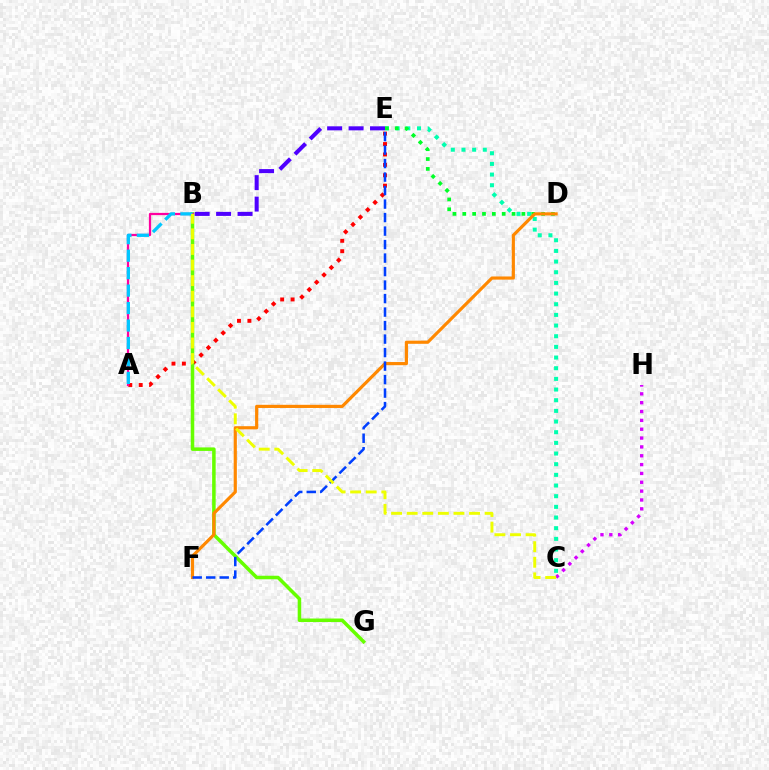{('A', 'E'): [{'color': '#ff0000', 'line_style': 'dotted', 'thickness': 2.83}], ('C', 'E'): [{'color': '#00ffaf', 'line_style': 'dotted', 'thickness': 2.9}], ('D', 'E'): [{'color': '#00ff27', 'line_style': 'dotted', 'thickness': 2.68}], ('B', 'E'): [{'color': '#4f00ff', 'line_style': 'dashed', 'thickness': 2.91}], ('B', 'G'): [{'color': '#66ff00', 'line_style': 'solid', 'thickness': 2.54}], ('A', 'B'): [{'color': '#ff00a0', 'line_style': 'solid', 'thickness': 1.61}, {'color': '#00c7ff', 'line_style': 'dashed', 'thickness': 2.37}], ('D', 'F'): [{'color': '#ff8800', 'line_style': 'solid', 'thickness': 2.28}], ('C', 'H'): [{'color': '#d600ff', 'line_style': 'dotted', 'thickness': 2.4}], ('E', 'F'): [{'color': '#003fff', 'line_style': 'dashed', 'thickness': 1.83}], ('B', 'C'): [{'color': '#eeff00', 'line_style': 'dashed', 'thickness': 2.12}]}